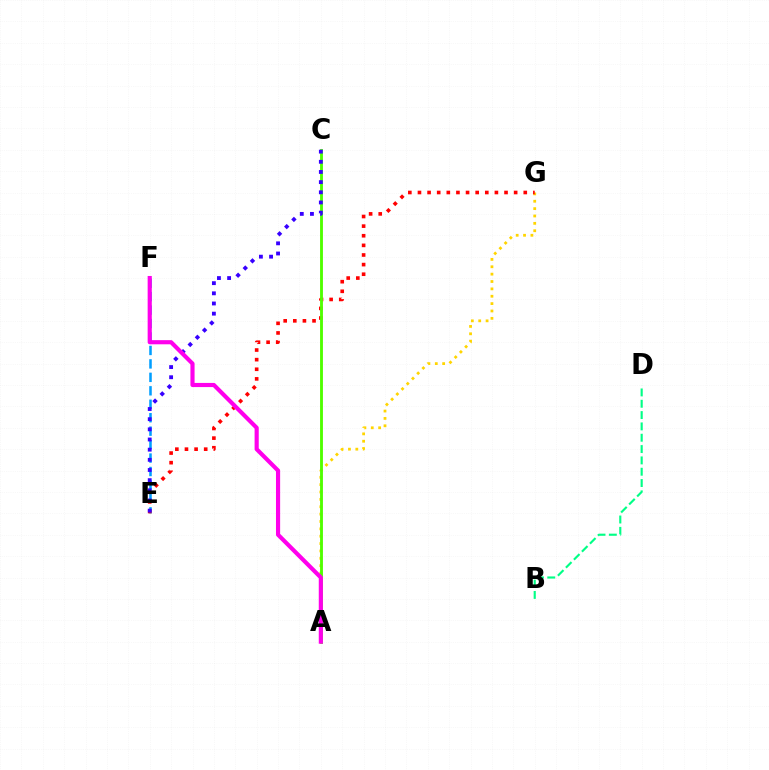{('A', 'G'): [{'color': '#ffd500', 'line_style': 'dotted', 'thickness': 2.0}], ('E', 'F'): [{'color': '#009eff', 'line_style': 'dashed', 'thickness': 1.83}], ('E', 'G'): [{'color': '#ff0000', 'line_style': 'dotted', 'thickness': 2.61}], ('A', 'C'): [{'color': '#4fff00', 'line_style': 'solid', 'thickness': 2.06}], ('C', 'E'): [{'color': '#3700ff', 'line_style': 'dotted', 'thickness': 2.76}], ('B', 'D'): [{'color': '#00ff86', 'line_style': 'dashed', 'thickness': 1.54}], ('A', 'F'): [{'color': '#ff00ed', 'line_style': 'solid', 'thickness': 2.99}]}